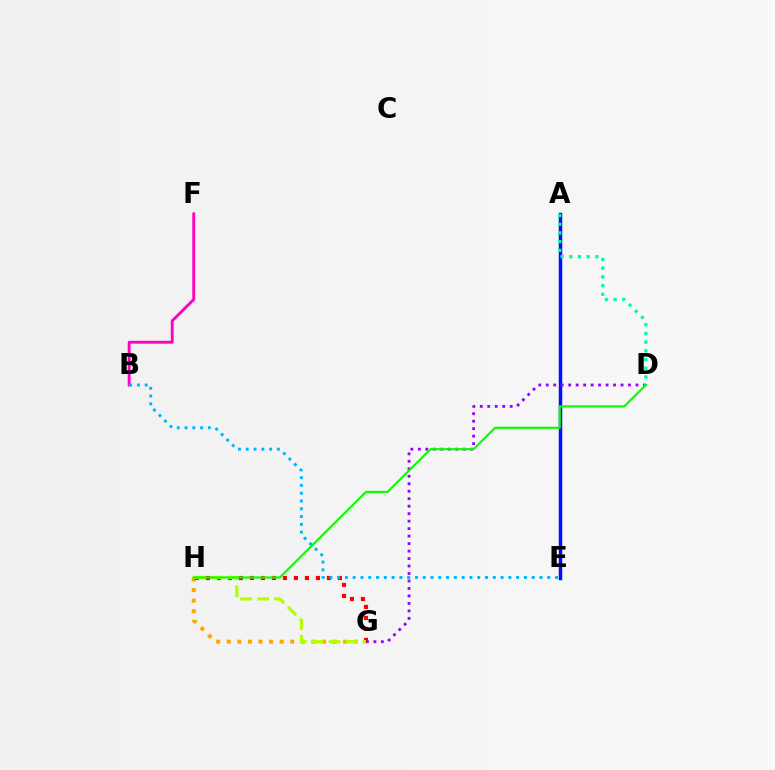{('B', 'F'): [{'color': '#ff00bd', 'line_style': 'solid', 'thickness': 2.06}], ('A', 'E'): [{'color': '#0010ff', 'line_style': 'solid', 'thickness': 2.52}], ('G', 'H'): [{'color': '#ffa500', 'line_style': 'dotted', 'thickness': 2.87}, {'color': '#ff0000', 'line_style': 'dotted', 'thickness': 2.99}, {'color': '#b3ff00', 'line_style': 'dashed', 'thickness': 2.3}], ('D', 'G'): [{'color': '#9b00ff', 'line_style': 'dotted', 'thickness': 2.03}], ('A', 'D'): [{'color': '#00ff9d', 'line_style': 'dotted', 'thickness': 2.36}], ('D', 'H'): [{'color': '#08ff00', 'line_style': 'solid', 'thickness': 1.57}], ('B', 'E'): [{'color': '#00b5ff', 'line_style': 'dotted', 'thickness': 2.11}]}